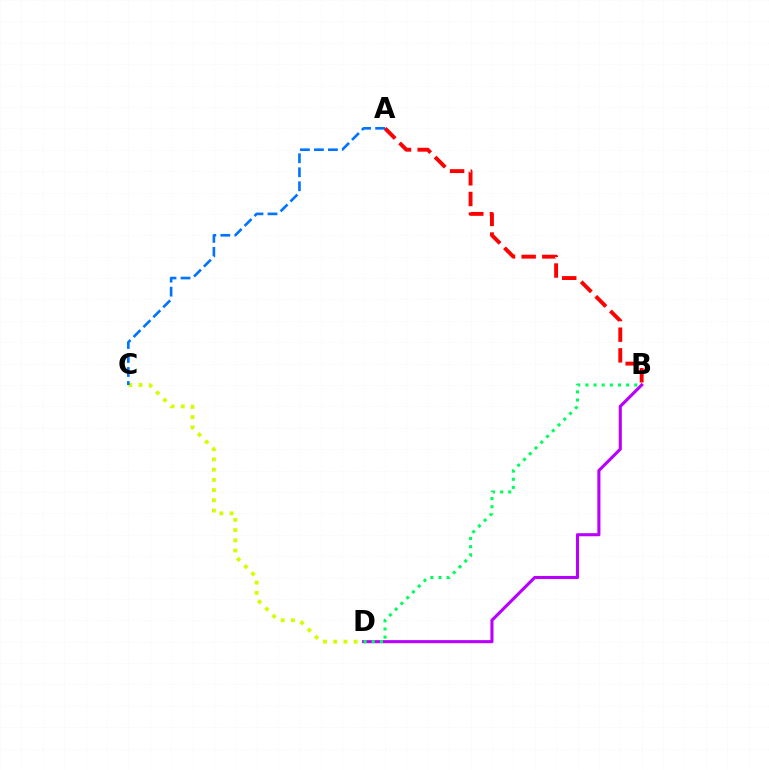{('B', 'D'): [{'color': '#b900ff', 'line_style': 'solid', 'thickness': 2.22}, {'color': '#00ff5c', 'line_style': 'dotted', 'thickness': 2.21}], ('C', 'D'): [{'color': '#d1ff00', 'line_style': 'dotted', 'thickness': 2.78}], ('A', 'B'): [{'color': '#ff0000', 'line_style': 'dashed', 'thickness': 2.81}], ('A', 'C'): [{'color': '#0074ff', 'line_style': 'dashed', 'thickness': 1.9}]}